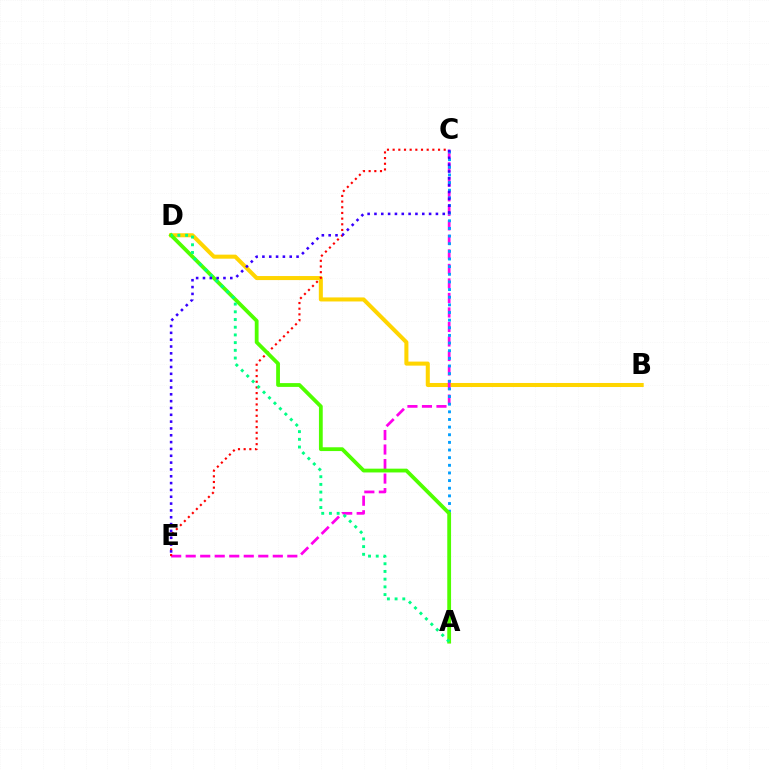{('B', 'D'): [{'color': '#ffd500', 'line_style': 'solid', 'thickness': 2.91}], ('C', 'E'): [{'color': '#ff00ed', 'line_style': 'dashed', 'thickness': 1.97}, {'color': '#ff0000', 'line_style': 'dotted', 'thickness': 1.54}, {'color': '#3700ff', 'line_style': 'dotted', 'thickness': 1.86}], ('A', 'C'): [{'color': '#009eff', 'line_style': 'dotted', 'thickness': 2.08}], ('A', 'D'): [{'color': '#4fff00', 'line_style': 'solid', 'thickness': 2.73}, {'color': '#00ff86', 'line_style': 'dotted', 'thickness': 2.09}]}